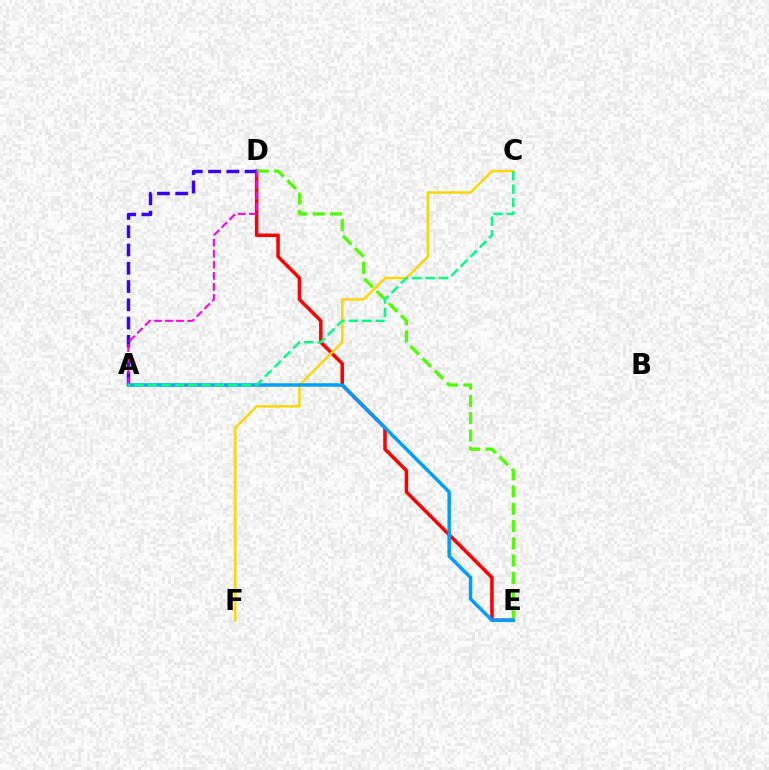{('D', 'E'): [{'color': '#ff0000', 'line_style': 'solid', 'thickness': 2.54}, {'color': '#4fff00', 'line_style': 'dashed', 'thickness': 2.35}], ('C', 'F'): [{'color': '#ffd500', 'line_style': 'solid', 'thickness': 1.75}], ('A', 'D'): [{'color': '#3700ff', 'line_style': 'dashed', 'thickness': 2.48}, {'color': '#ff00ed', 'line_style': 'dashed', 'thickness': 1.5}], ('A', 'E'): [{'color': '#009eff', 'line_style': 'solid', 'thickness': 2.5}], ('A', 'C'): [{'color': '#00ff86', 'line_style': 'dashed', 'thickness': 1.82}]}